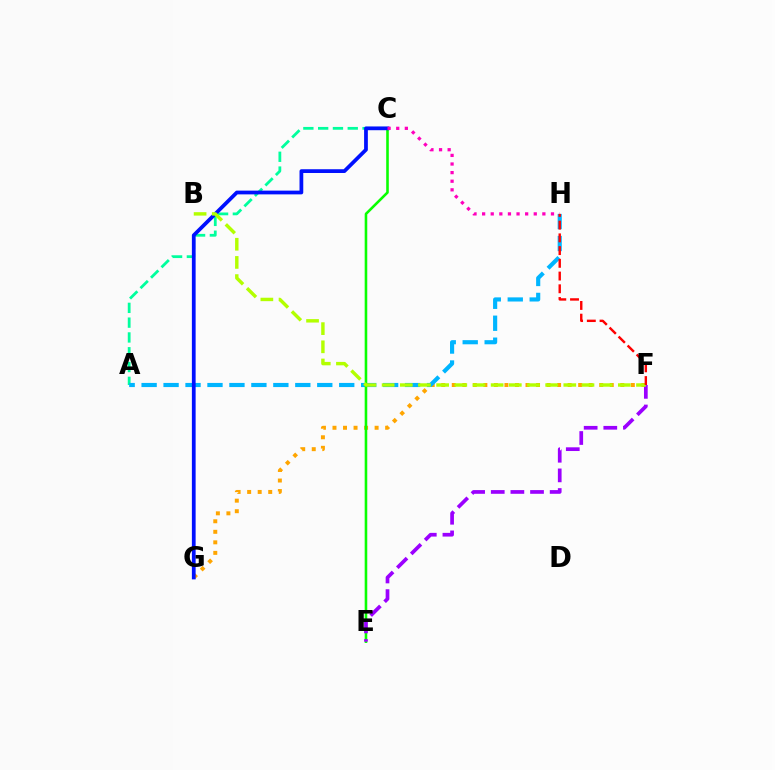{('F', 'G'): [{'color': '#ffa500', 'line_style': 'dotted', 'thickness': 2.86}], ('A', 'C'): [{'color': '#00ff9d', 'line_style': 'dashed', 'thickness': 2.01}], ('A', 'H'): [{'color': '#00b5ff', 'line_style': 'dashed', 'thickness': 2.98}], ('C', 'E'): [{'color': '#08ff00', 'line_style': 'solid', 'thickness': 1.86}], ('C', 'G'): [{'color': '#0010ff', 'line_style': 'solid', 'thickness': 2.7}], ('C', 'H'): [{'color': '#ff00bd', 'line_style': 'dotted', 'thickness': 2.34}], ('E', 'F'): [{'color': '#9b00ff', 'line_style': 'dashed', 'thickness': 2.67}], ('B', 'F'): [{'color': '#b3ff00', 'line_style': 'dashed', 'thickness': 2.47}], ('F', 'H'): [{'color': '#ff0000', 'line_style': 'dashed', 'thickness': 1.73}]}